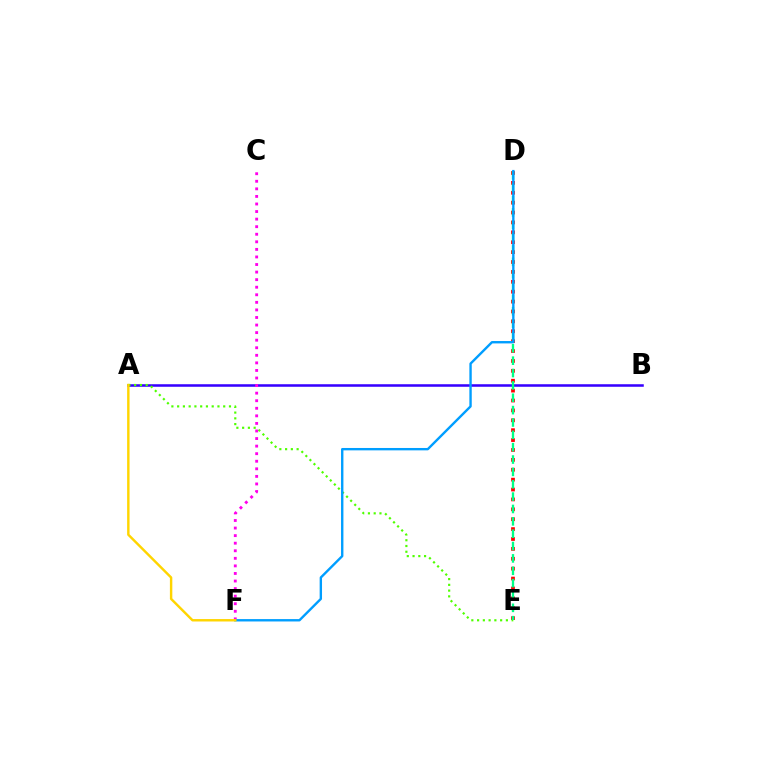{('D', 'E'): [{'color': '#ff0000', 'line_style': 'dotted', 'thickness': 2.69}, {'color': '#00ff86', 'line_style': 'dashed', 'thickness': 1.68}], ('A', 'B'): [{'color': '#3700ff', 'line_style': 'solid', 'thickness': 1.83}], ('A', 'E'): [{'color': '#4fff00', 'line_style': 'dotted', 'thickness': 1.56}], ('C', 'F'): [{'color': '#ff00ed', 'line_style': 'dotted', 'thickness': 2.06}], ('D', 'F'): [{'color': '#009eff', 'line_style': 'solid', 'thickness': 1.71}], ('A', 'F'): [{'color': '#ffd500', 'line_style': 'solid', 'thickness': 1.75}]}